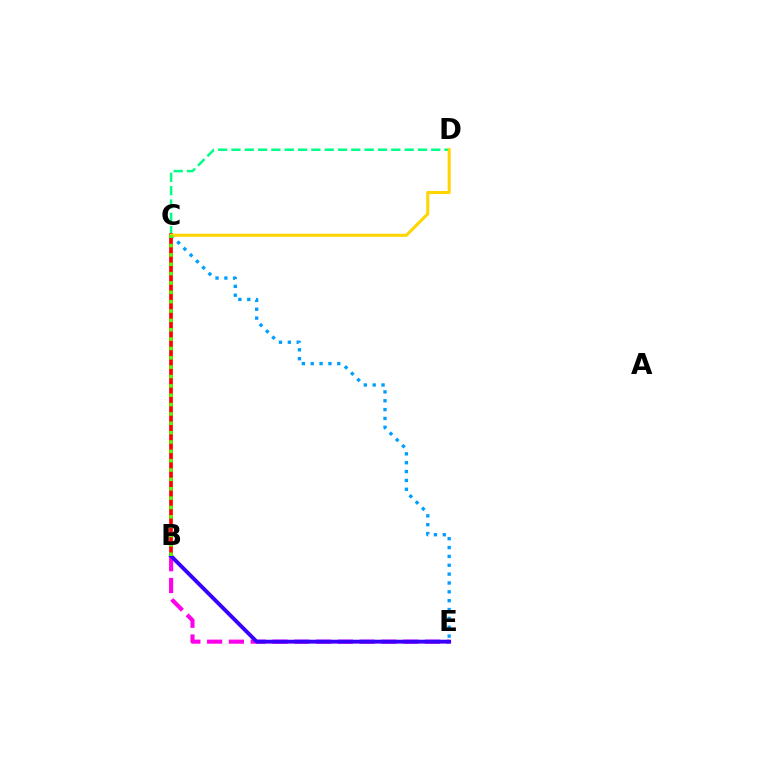{('C', 'D'): [{'color': '#00ff86', 'line_style': 'dashed', 'thickness': 1.81}, {'color': '#ffd500', 'line_style': 'solid', 'thickness': 2.19}], ('C', 'E'): [{'color': '#009eff', 'line_style': 'dotted', 'thickness': 2.41}], ('B', 'C'): [{'color': '#ff0000', 'line_style': 'solid', 'thickness': 2.66}, {'color': '#4fff00', 'line_style': 'dotted', 'thickness': 2.54}], ('B', 'E'): [{'color': '#ff00ed', 'line_style': 'dashed', 'thickness': 2.96}, {'color': '#3700ff', 'line_style': 'solid', 'thickness': 2.79}]}